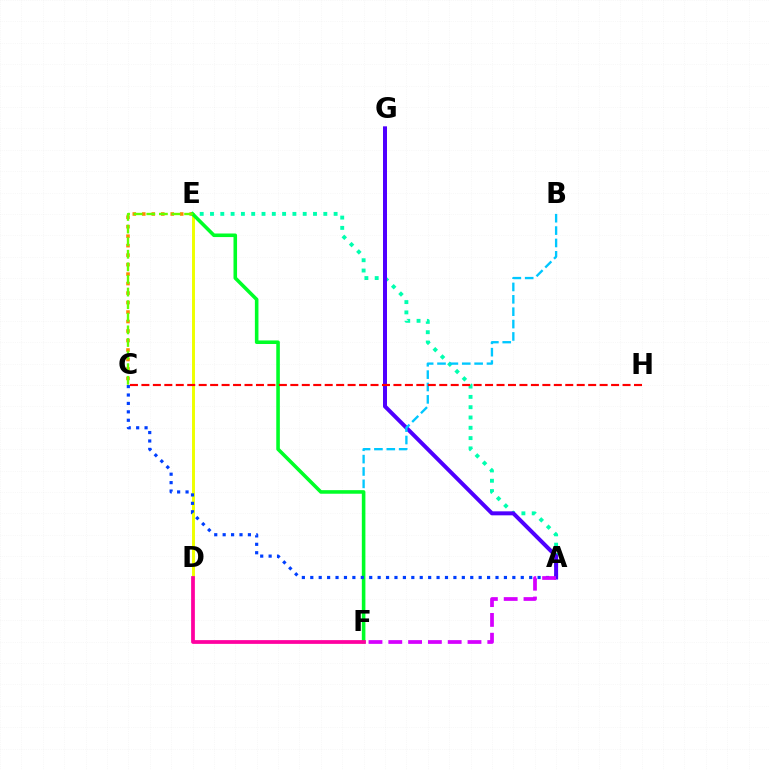{('D', 'E'): [{'color': '#eeff00', 'line_style': 'solid', 'thickness': 2.13}], ('A', 'E'): [{'color': '#00ffaf', 'line_style': 'dotted', 'thickness': 2.8}], ('A', 'G'): [{'color': '#4f00ff', 'line_style': 'solid', 'thickness': 2.87}], ('C', 'E'): [{'color': '#ff8800', 'line_style': 'dotted', 'thickness': 2.58}, {'color': '#66ff00', 'line_style': 'dashed', 'thickness': 1.71}], ('B', 'F'): [{'color': '#00c7ff', 'line_style': 'dashed', 'thickness': 1.68}], ('E', 'F'): [{'color': '#00ff27', 'line_style': 'solid', 'thickness': 2.57}], ('A', 'C'): [{'color': '#003fff', 'line_style': 'dotted', 'thickness': 2.29}], ('A', 'F'): [{'color': '#d600ff', 'line_style': 'dashed', 'thickness': 2.69}], ('D', 'F'): [{'color': '#ff00a0', 'line_style': 'solid', 'thickness': 2.7}], ('C', 'H'): [{'color': '#ff0000', 'line_style': 'dashed', 'thickness': 1.56}]}